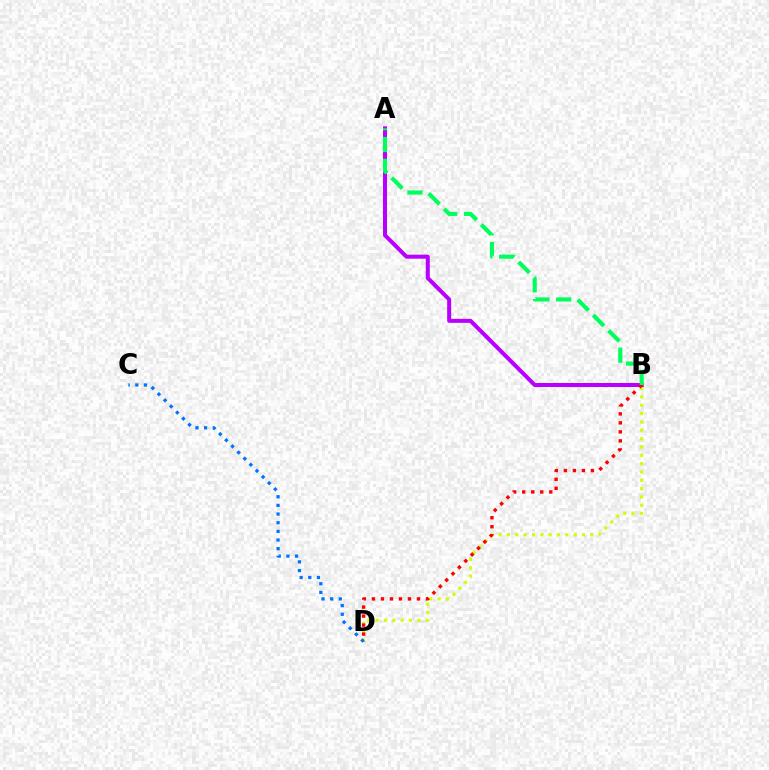{('B', 'D'): [{'color': '#d1ff00', 'line_style': 'dotted', 'thickness': 2.27}, {'color': '#ff0000', 'line_style': 'dotted', 'thickness': 2.45}], ('A', 'B'): [{'color': '#b900ff', 'line_style': 'solid', 'thickness': 2.89}, {'color': '#00ff5c', 'line_style': 'dashed', 'thickness': 2.96}], ('C', 'D'): [{'color': '#0074ff', 'line_style': 'dotted', 'thickness': 2.35}]}